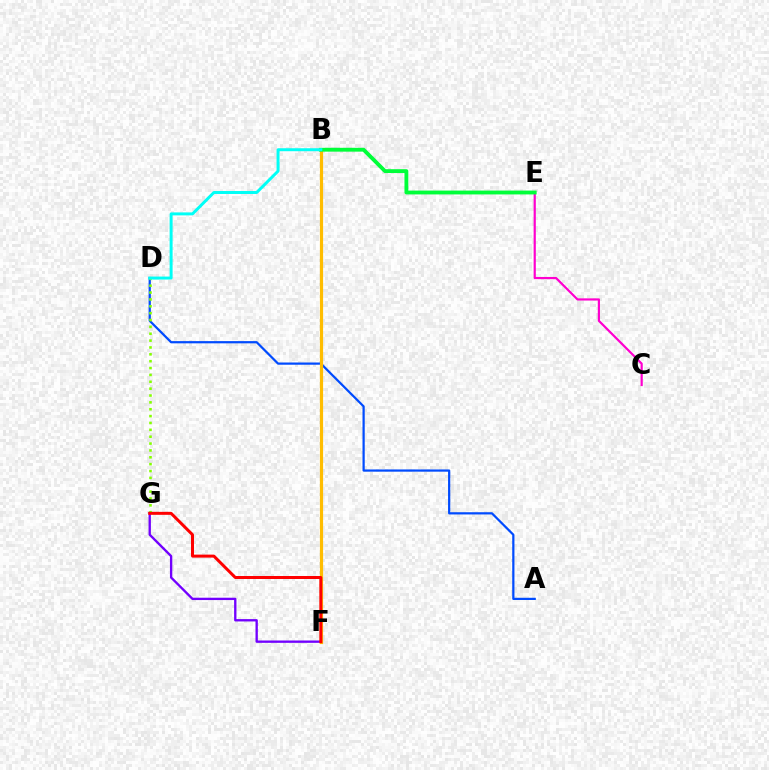{('A', 'D'): [{'color': '#004bff', 'line_style': 'solid', 'thickness': 1.6}], ('B', 'F'): [{'color': '#ffbd00', 'line_style': 'solid', 'thickness': 2.29}], ('C', 'E'): [{'color': '#ff00cf', 'line_style': 'solid', 'thickness': 1.58}], ('D', 'G'): [{'color': '#84ff00', 'line_style': 'dotted', 'thickness': 1.86}], ('F', 'G'): [{'color': '#7200ff', 'line_style': 'solid', 'thickness': 1.68}, {'color': '#ff0000', 'line_style': 'solid', 'thickness': 2.15}], ('B', 'E'): [{'color': '#00ff39', 'line_style': 'solid', 'thickness': 2.77}], ('B', 'D'): [{'color': '#00fff6', 'line_style': 'solid', 'thickness': 2.14}]}